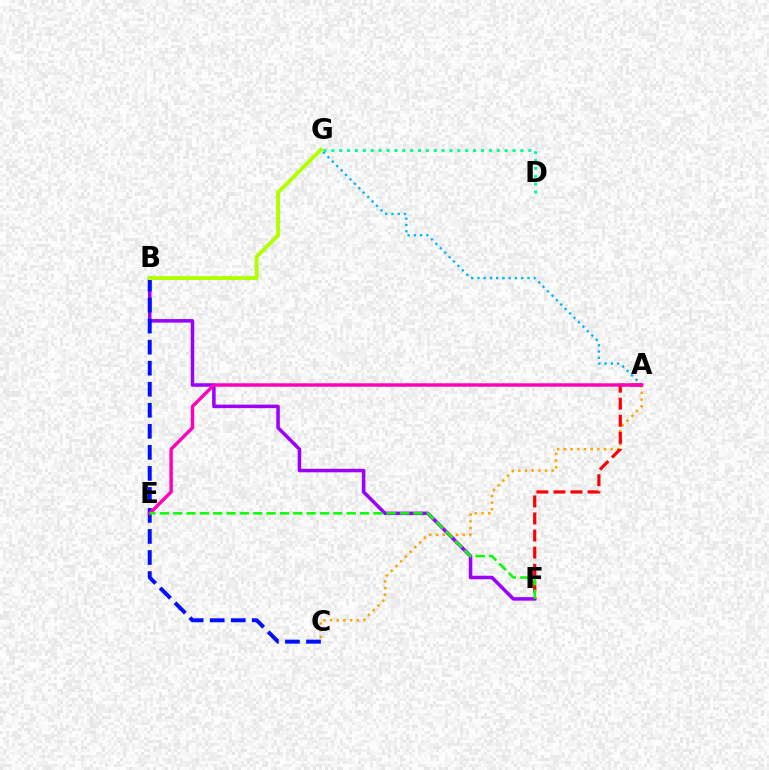{('B', 'F'): [{'color': '#9b00ff', 'line_style': 'solid', 'thickness': 2.53}], ('B', 'C'): [{'color': '#0010ff', 'line_style': 'dashed', 'thickness': 2.86}], ('A', 'C'): [{'color': '#ffa500', 'line_style': 'dotted', 'thickness': 1.82}], ('A', 'G'): [{'color': '#00b5ff', 'line_style': 'dotted', 'thickness': 1.7}], ('A', 'F'): [{'color': '#ff0000', 'line_style': 'dashed', 'thickness': 2.32}], ('B', 'G'): [{'color': '#b3ff00', 'line_style': 'solid', 'thickness': 2.82}], ('D', 'G'): [{'color': '#00ff9d', 'line_style': 'dotted', 'thickness': 2.14}], ('A', 'E'): [{'color': '#ff00bd', 'line_style': 'solid', 'thickness': 2.46}], ('E', 'F'): [{'color': '#08ff00', 'line_style': 'dashed', 'thickness': 1.81}]}